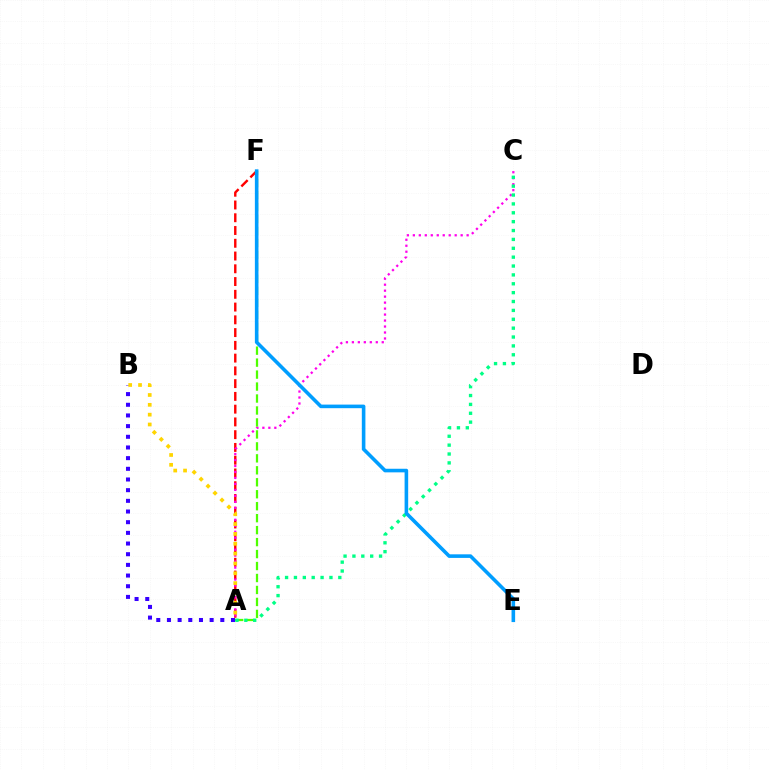{('A', 'F'): [{'color': '#ff0000', 'line_style': 'dashed', 'thickness': 1.73}, {'color': '#4fff00', 'line_style': 'dashed', 'thickness': 1.63}], ('A', 'C'): [{'color': '#ff00ed', 'line_style': 'dotted', 'thickness': 1.62}, {'color': '#00ff86', 'line_style': 'dotted', 'thickness': 2.41}], ('A', 'B'): [{'color': '#3700ff', 'line_style': 'dotted', 'thickness': 2.9}, {'color': '#ffd500', 'line_style': 'dotted', 'thickness': 2.67}], ('E', 'F'): [{'color': '#009eff', 'line_style': 'solid', 'thickness': 2.59}]}